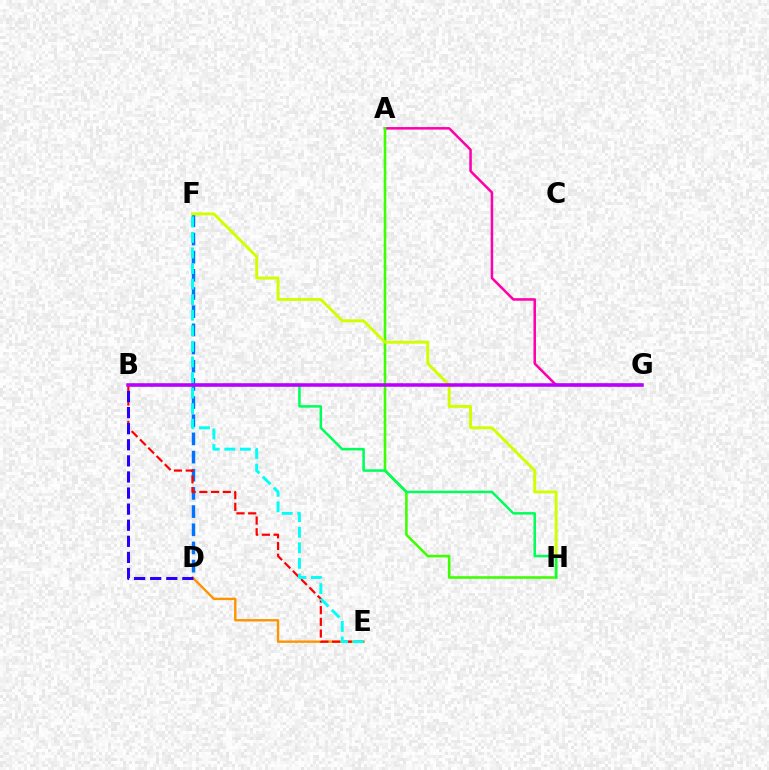{('A', 'G'): [{'color': '#ff00ac', 'line_style': 'solid', 'thickness': 1.83}], ('D', 'F'): [{'color': '#0074ff', 'line_style': 'dashed', 'thickness': 2.47}], ('A', 'H'): [{'color': '#3dff00', 'line_style': 'solid', 'thickness': 1.85}], ('D', 'E'): [{'color': '#ff9400', 'line_style': 'solid', 'thickness': 1.73}], ('B', 'E'): [{'color': '#ff0000', 'line_style': 'dashed', 'thickness': 1.59}], ('F', 'H'): [{'color': '#d1ff00', 'line_style': 'solid', 'thickness': 2.11}], ('E', 'F'): [{'color': '#00fff6', 'line_style': 'dashed', 'thickness': 2.11}], ('B', 'H'): [{'color': '#00ff5c', 'line_style': 'solid', 'thickness': 1.82}], ('B', 'D'): [{'color': '#2500ff', 'line_style': 'dashed', 'thickness': 2.19}], ('B', 'G'): [{'color': '#b900ff', 'line_style': 'solid', 'thickness': 2.53}]}